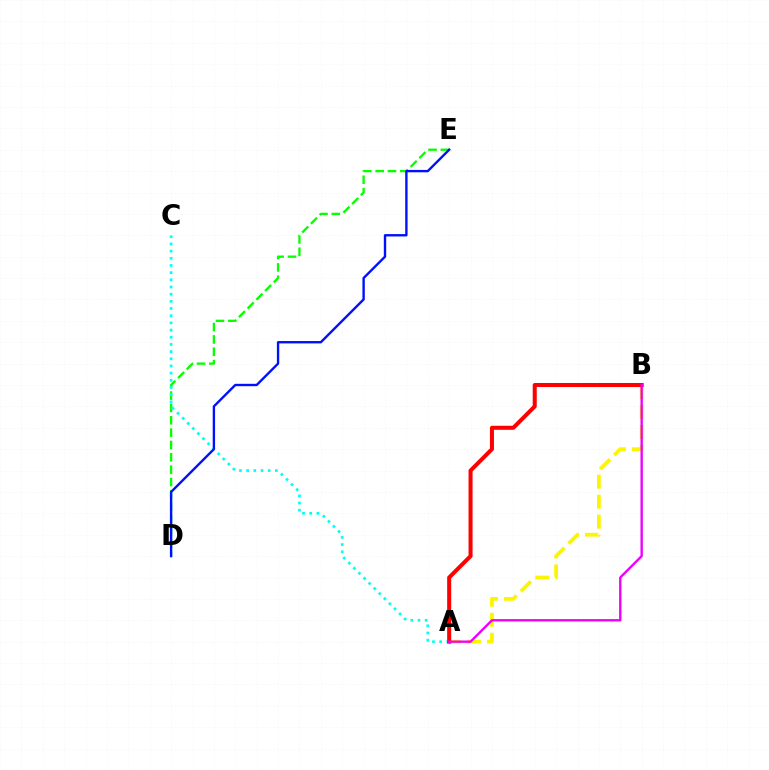{('D', 'E'): [{'color': '#08ff00', 'line_style': 'dashed', 'thickness': 1.68}, {'color': '#0010ff', 'line_style': 'solid', 'thickness': 1.71}], ('A', 'B'): [{'color': '#fcf500', 'line_style': 'dashed', 'thickness': 2.72}, {'color': '#ff0000', 'line_style': 'solid', 'thickness': 2.89}, {'color': '#ee00ff', 'line_style': 'solid', 'thickness': 1.7}], ('A', 'C'): [{'color': '#00fff6', 'line_style': 'dotted', 'thickness': 1.95}]}